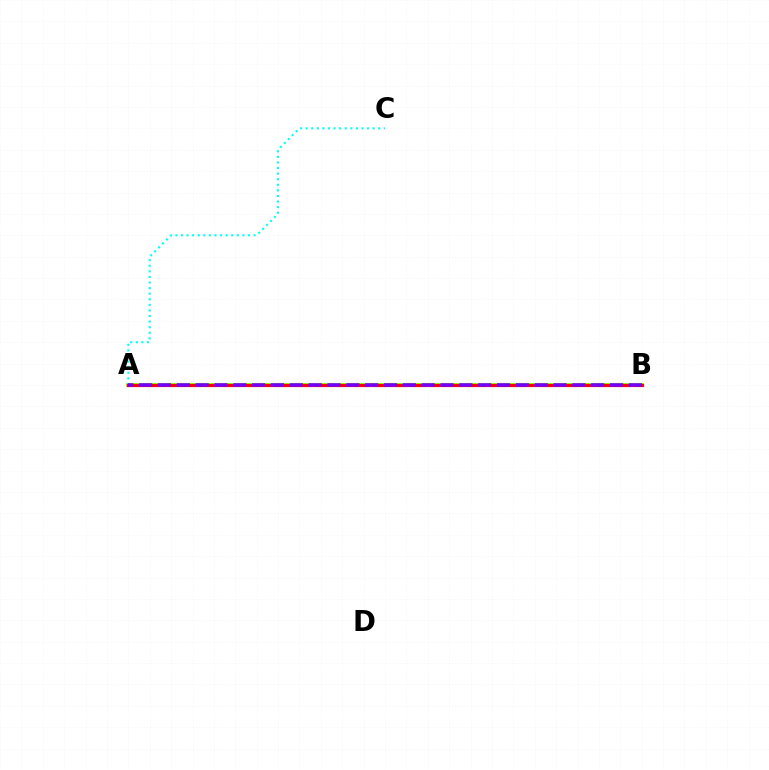{('A', 'B'): [{'color': '#84ff00', 'line_style': 'solid', 'thickness': 2.78}, {'color': '#ff0000', 'line_style': 'solid', 'thickness': 2.29}, {'color': '#7200ff', 'line_style': 'dashed', 'thickness': 2.56}], ('A', 'C'): [{'color': '#00fff6', 'line_style': 'dotted', 'thickness': 1.52}]}